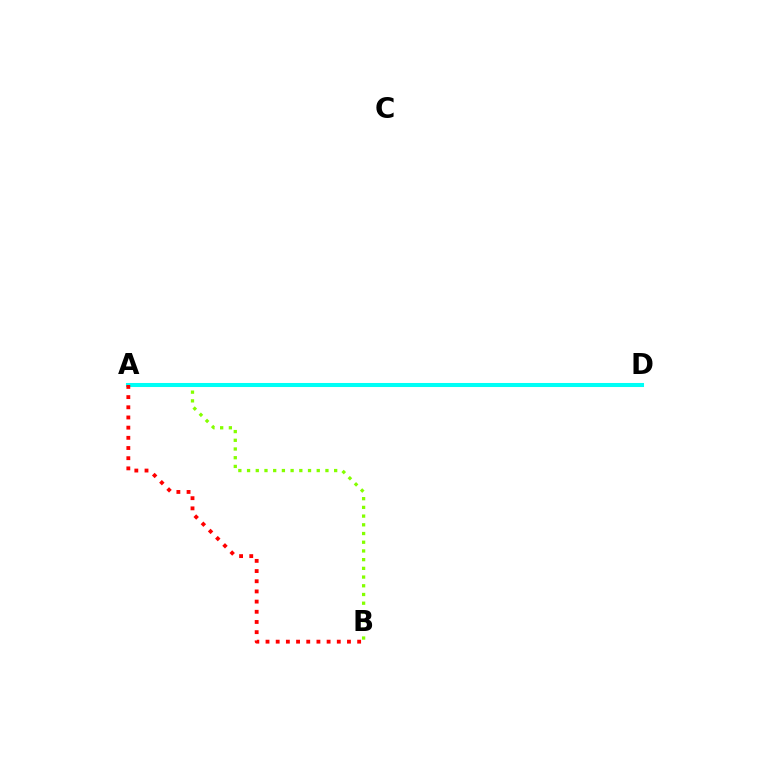{('A', 'B'): [{'color': '#84ff00', 'line_style': 'dotted', 'thickness': 2.37}, {'color': '#ff0000', 'line_style': 'dotted', 'thickness': 2.77}], ('A', 'D'): [{'color': '#7200ff', 'line_style': 'solid', 'thickness': 1.96}, {'color': '#00fff6', 'line_style': 'solid', 'thickness': 2.92}]}